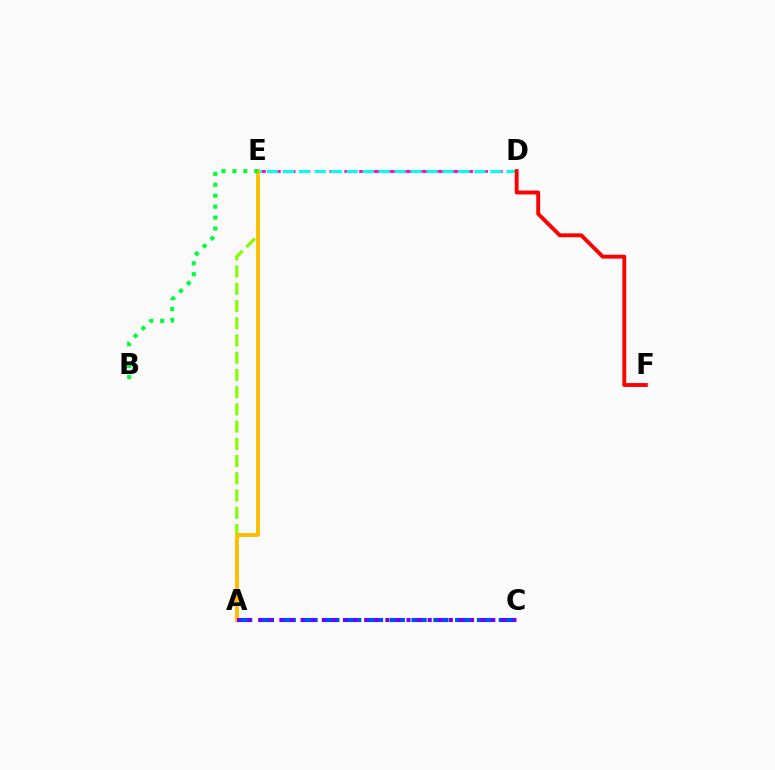{('D', 'E'): [{'color': '#ff00cf', 'line_style': 'dashed', 'thickness': 2.01}, {'color': '#00fff6', 'line_style': 'dashed', 'thickness': 2.17}], ('A', 'E'): [{'color': '#84ff00', 'line_style': 'dashed', 'thickness': 2.34}, {'color': '#ffbd00', 'line_style': 'solid', 'thickness': 2.8}], ('A', 'C'): [{'color': '#004bff', 'line_style': 'dashed', 'thickness': 2.96}, {'color': '#7200ff', 'line_style': 'dotted', 'thickness': 2.88}], ('D', 'F'): [{'color': '#ff0000', 'line_style': 'solid', 'thickness': 2.79}], ('B', 'E'): [{'color': '#00ff39', 'line_style': 'dotted', 'thickness': 2.97}]}